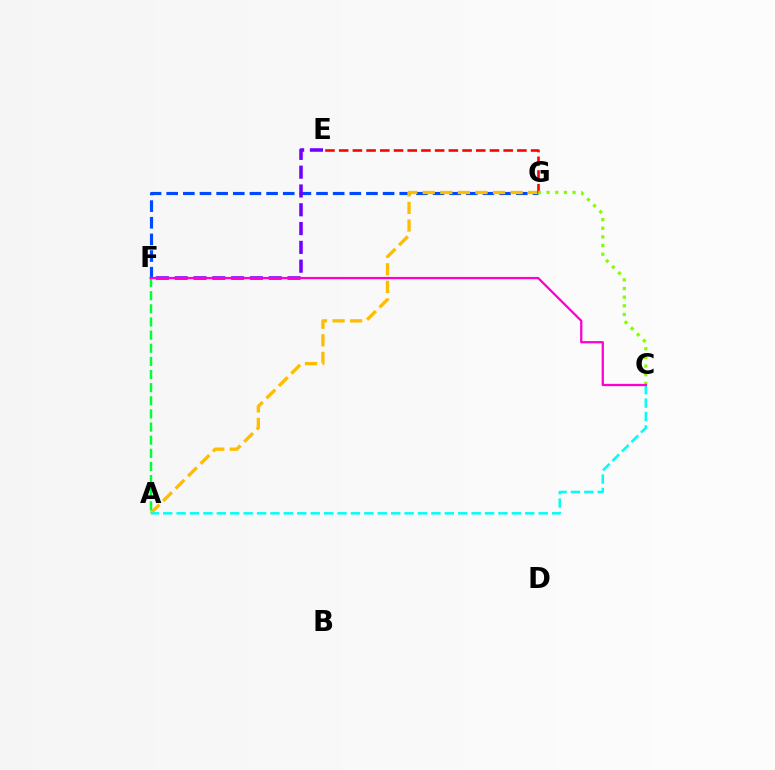{('F', 'G'): [{'color': '#004bff', 'line_style': 'dashed', 'thickness': 2.26}], ('E', 'F'): [{'color': '#7200ff', 'line_style': 'dashed', 'thickness': 2.55}], ('A', 'G'): [{'color': '#ffbd00', 'line_style': 'dashed', 'thickness': 2.39}], ('A', 'C'): [{'color': '#00fff6', 'line_style': 'dashed', 'thickness': 1.82}], ('E', 'G'): [{'color': '#ff0000', 'line_style': 'dashed', 'thickness': 1.86}], ('A', 'F'): [{'color': '#00ff39', 'line_style': 'dashed', 'thickness': 1.78}], ('C', 'G'): [{'color': '#84ff00', 'line_style': 'dotted', 'thickness': 2.35}], ('C', 'F'): [{'color': '#ff00cf', 'line_style': 'solid', 'thickness': 1.63}]}